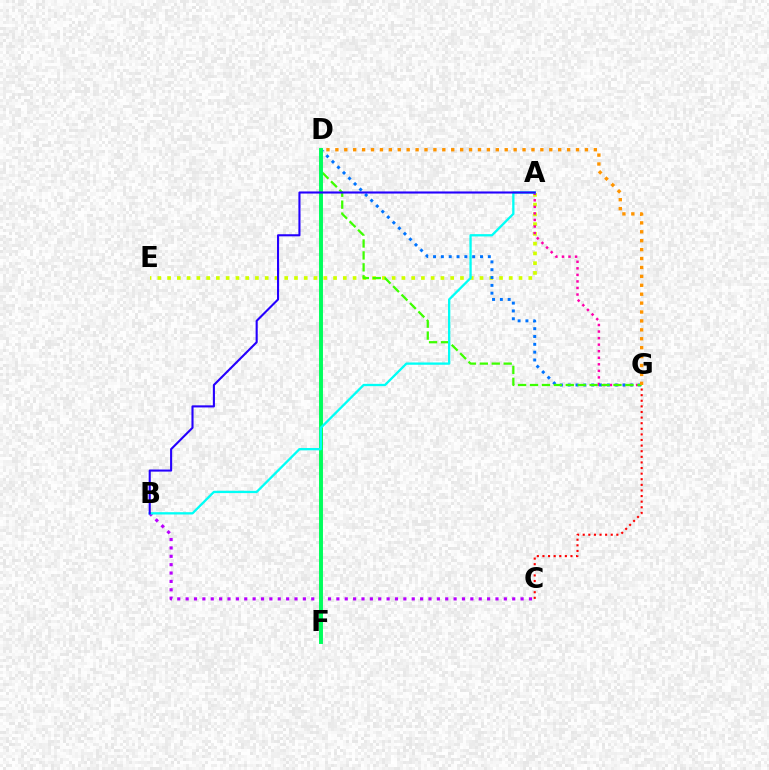{('A', 'E'): [{'color': '#d1ff00', 'line_style': 'dotted', 'thickness': 2.65}], ('A', 'G'): [{'color': '#ff00ac', 'line_style': 'dotted', 'thickness': 1.78}], ('D', 'G'): [{'color': '#0074ff', 'line_style': 'dotted', 'thickness': 2.13}, {'color': '#3dff00', 'line_style': 'dashed', 'thickness': 1.62}, {'color': '#ff9400', 'line_style': 'dotted', 'thickness': 2.42}], ('B', 'C'): [{'color': '#b900ff', 'line_style': 'dotted', 'thickness': 2.28}], ('D', 'F'): [{'color': '#00ff5c', 'line_style': 'solid', 'thickness': 2.83}], ('C', 'G'): [{'color': '#ff0000', 'line_style': 'dotted', 'thickness': 1.52}], ('A', 'B'): [{'color': '#00fff6', 'line_style': 'solid', 'thickness': 1.66}, {'color': '#2500ff', 'line_style': 'solid', 'thickness': 1.51}]}